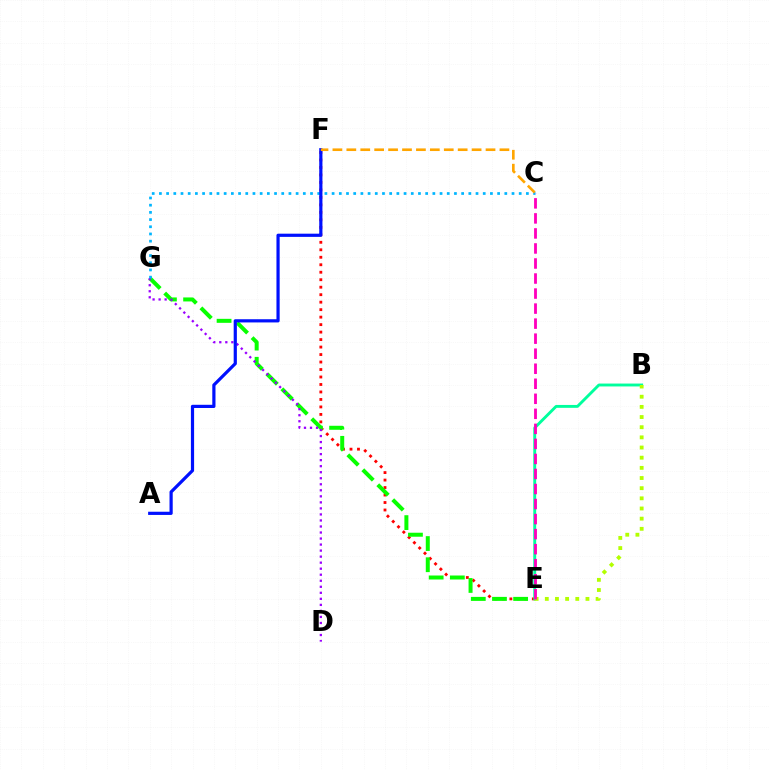{('E', 'F'): [{'color': '#ff0000', 'line_style': 'dotted', 'thickness': 2.03}], ('E', 'G'): [{'color': '#08ff00', 'line_style': 'dashed', 'thickness': 2.88}], ('D', 'G'): [{'color': '#9b00ff', 'line_style': 'dotted', 'thickness': 1.64}], ('B', 'E'): [{'color': '#00ff9d', 'line_style': 'solid', 'thickness': 2.08}, {'color': '#b3ff00', 'line_style': 'dotted', 'thickness': 2.76}], ('C', 'G'): [{'color': '#00b5ff', 'line_style': 'dotted', 'thickness': 1.96}], ('A', 'F'): [{'color': '#0010ff', 'line_style': 'solid', 'thickness': 2.3}], ('C', 'E'): [{'color': '#ff00bd', 'line_style': 'dashed', 'thickness': 2.04}], ('C', 'F'): [{'color': '#ffa500', 'line_style': 'dashed', 'thickness': 1.89}]}